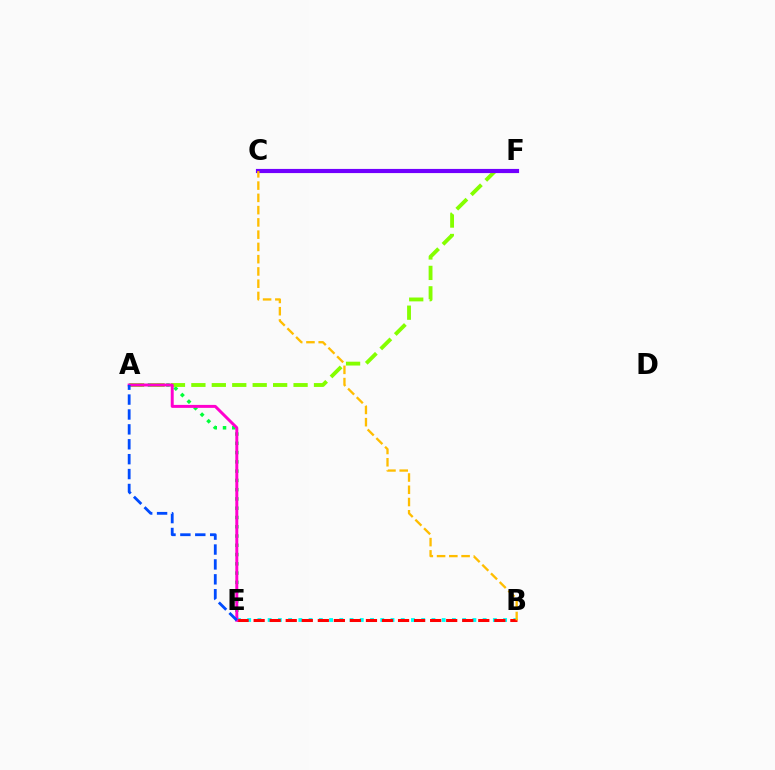{('A', 'E'): [{'color': '#00ff39', 'line_style': 'dotted', 'thickness': 2.52}, {'color': '#ff00cf', 'line_style': 'solid', 'thickness': 2.13}, {'color': '#004bff', 'line_style': 'dashed', 'thickness': 2.02}], ('B', 'E'): [{'color': '#00fff6', 'line_style': 'dotted', 'thickness': 2.78}, {'color': '#ff0000', 'line_style': 'dashed', 'thickness': 2.18}], ('A', 'F'): [{'color': '#84ff00', 'line_style': 'dashed', 'thickness': 2.78}], ('C', 'F'): [{'color': '#7200ff', 'line_style': 'solid', 'thickness': 3.0}], ('B', 'C'): [{'color': '#ffbd00', 'line_style': 'dashed', 'thickness': 1.67}]}